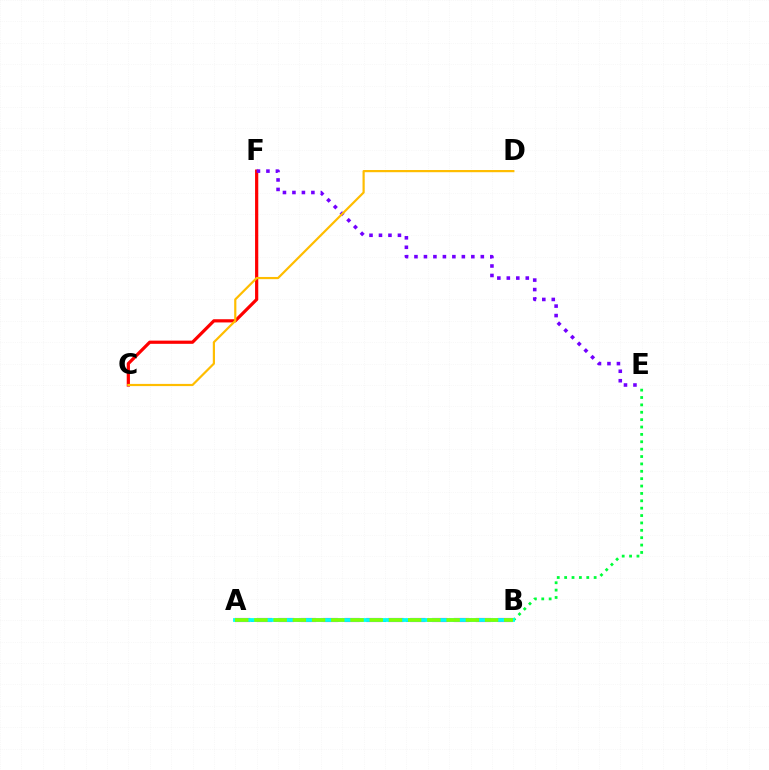{('A', 'B'): [{'color': '#004bff', 'line_style': 'dotted', 'thickness': 2.11}, {'color': '#ff00cf', 'line_style': 'dashed', 'thickness': 2.97}, {'color': '#00fff6', 'line_style': 'solid', 'thickness': 2.72}, {'color': '#84ff00', 'line_style': 'dashed', 'thickness': 2.61}], ('C', 'F'): [{'color': '#ff0000', 'line_style': 'solid', 'thickness': 2.31}], ('E', 'F'): [{'color': '#7200ff', 'line_style': 'dotted', 'thickness': 2.58}], ('C', 'D'): [{'color': '#ffbd00', 'line_style': 'solid', 'thickness': 1.58}], ('B', 'E'): [{'color': '#00ff39', 'line_style': 'dotted', 'thickness': 2.0}]}